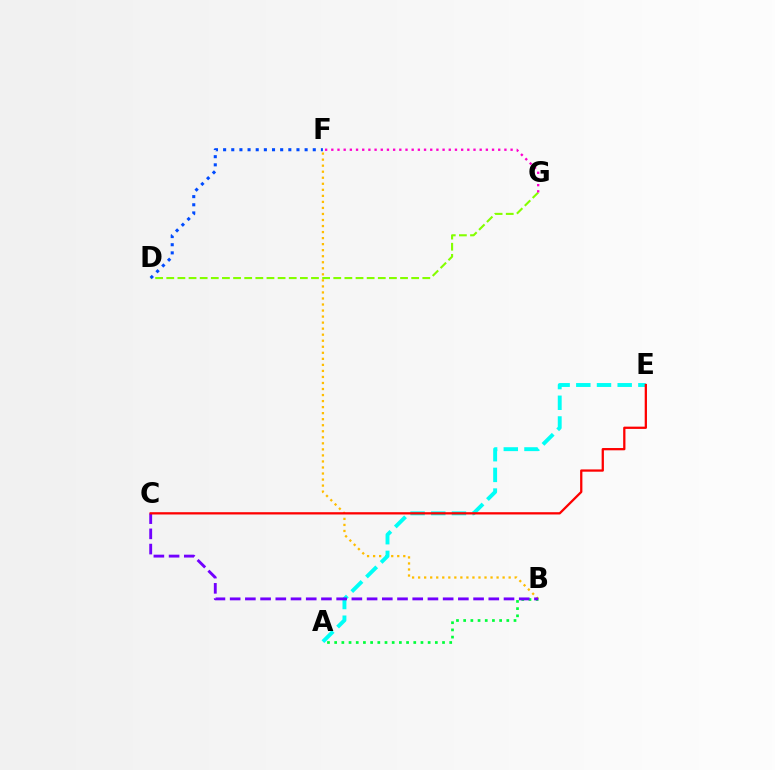{('B', 'F'): [{'color': '#ffbd00', 'line_style': 'dotted', 'thickness': 1.64}], ('D', 'G'): [{'color': '#84ff00', 'line_style': 'dashed', 'thickness': 1.51}], ('D', 'F'): [{'color': '#004bff', 'line_style': 'dotted', 'thickness': 2.21}], ('A', 'E'): [{'color': '#00fff6', 'line_style': 'dashed', 'thickness': 2.81}], ('A', 'B'): [{'color': '#00ff39', 'line_style': 'dotted', 'thickness': 1.95}], ('B', 'C'): [{'color': '#7200ff', 'line_style': 'dashed', 'thickness': 2.07}], ('C', 'E'): [{'color': '#ff0000', 'line_style': 'solid', 'thickness': 1.64}], ('F', 'G'): [{'color': '#ff00cf', 'line_style': 'dotted', 'thickness': 1.68}]}